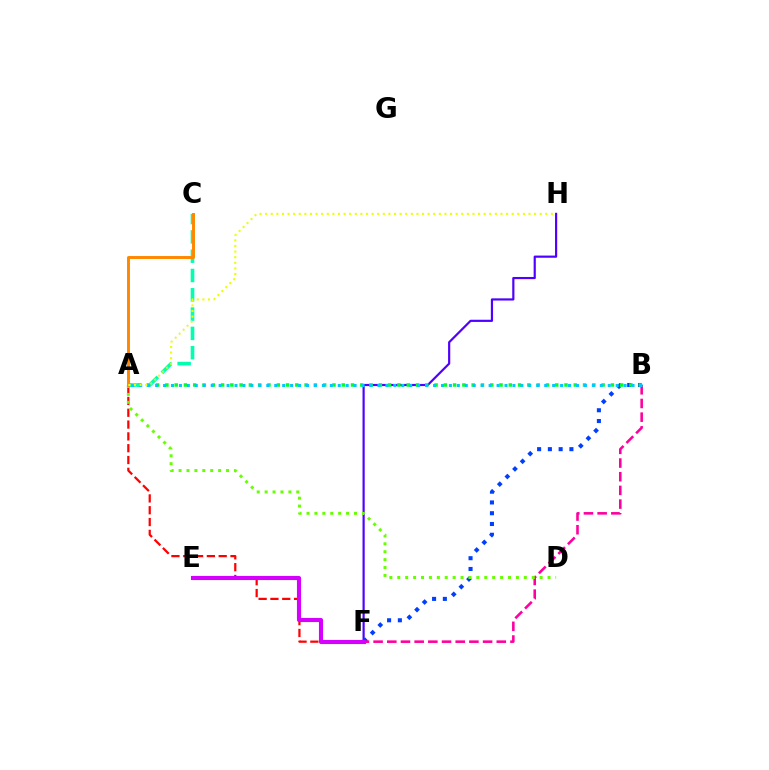{('F', 'H'): [{'color': '#4f00ff', 'line_style': 'solid', 'thickness': 1.57}], ('B', 'F'): [{'color': '#003fff', 'line_style': 'dotted', 'thickness': 2.93}, {'color': '#ff00a0', 'line_style': 'dashed', 'thickness': 1.86}], ('A', 'B'): [{'color': '#00ff27', 'line_style': 'dotted', 'thickness': 2.52}, {'color': '#00c7ff', 'line_style': 'dotted', 'thickness': 2.16}], ('A', 'F'): [{'color': '#ff0000', 'line_style': 'dashed', 'thickness': 1.61}], ('A', 'C'): [{'color': '#00ffaf', 'line_style': 'dashed', 'thickness': 2.62}, {'color': '#ff8800', 'line_style': 'solid', 'thickness': 2.12}], ('A', 'D'): [{'color': '#66ff00', 'line_style': 'dotted', 'thickness': 2.15}], ('E', 'F'): [{'color': '#d600ff', 'line_style': 'solid', 'thickness': 2.96}], ('A', 'H'): [{'color': '#eeff00', 'line_style': 'dotted', 'thickness': 1.52}]}